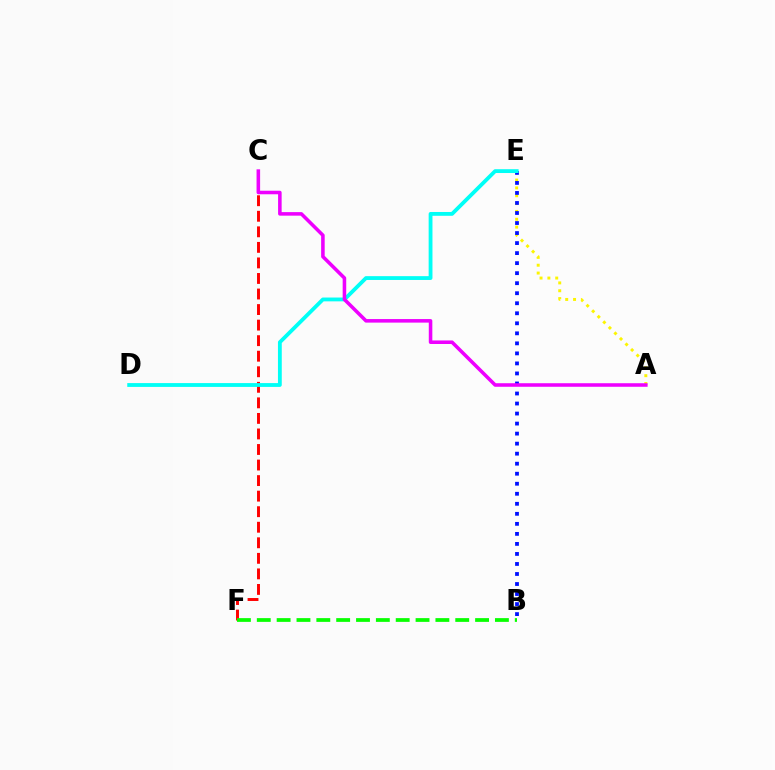{('C', 'F'): [{'color': '#ff0000', 'line_style': 'dashed', 'thickness': 2.11}], ('A', 'E'): [{'color': '#fcf500', 'line_style': 'dotted', 'thickness': 2.13}], ('B', 'E'): [{'color': '#0010ff', 'line_style': 'dotted', 'thickness': 2.72}], ('B', 'F'): [{'color': '#08ff00', 'line_style': 'dashed', 'thickness': 2.7}], ('D', 'E'): [{'color': '#00fff6', 'line_style': 'solid', 'thickness': 2.75}], ('A', 'C'): [{'color': '#ee00ff', 'line_style': 'solid', 'thickness': 2.56}]}